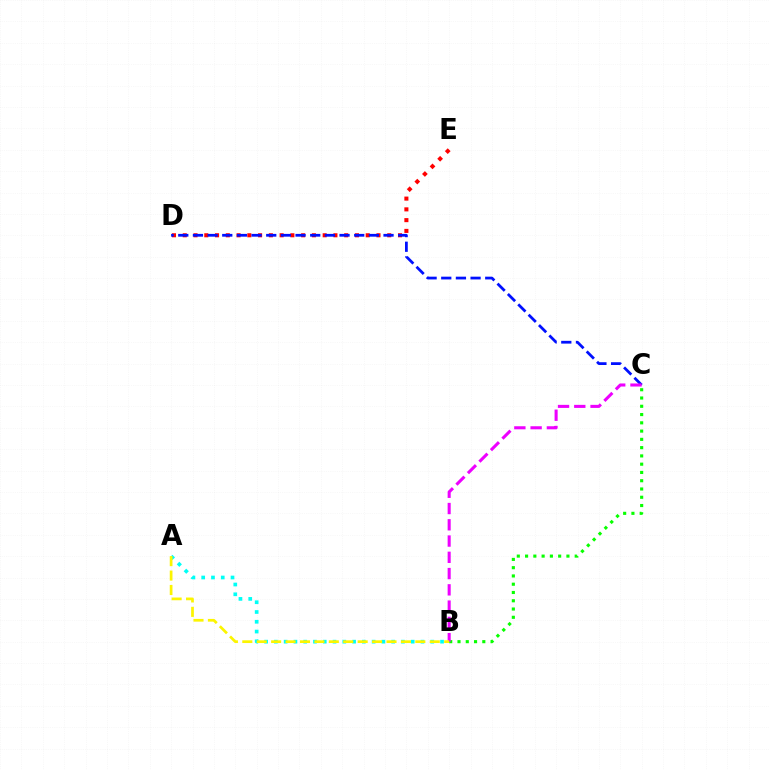{('A', 'B'): [{'color': '#00fff6', 'line_style': 'dotted', 'thickness': 2.66}, {'color': '#fcf500', 'line_style': 'dashed', 'thickness': 1.96}], ('D', 'E'): [{'color': '#ff0000', 'line_style': 'dotted', 'thickness': 2.92}], ('C', 'D'): [{'color': '#0010ff', 'line_style': 'dashed', 'thickness': 1.99}], ('B', 'C'): [{'color': '#08ff00', 'line_style': 'dotted', 'thickness': 2.25}, {'color': '#ee00ff', 'line_style': 'dashed', 'thickness': 2.21}]}